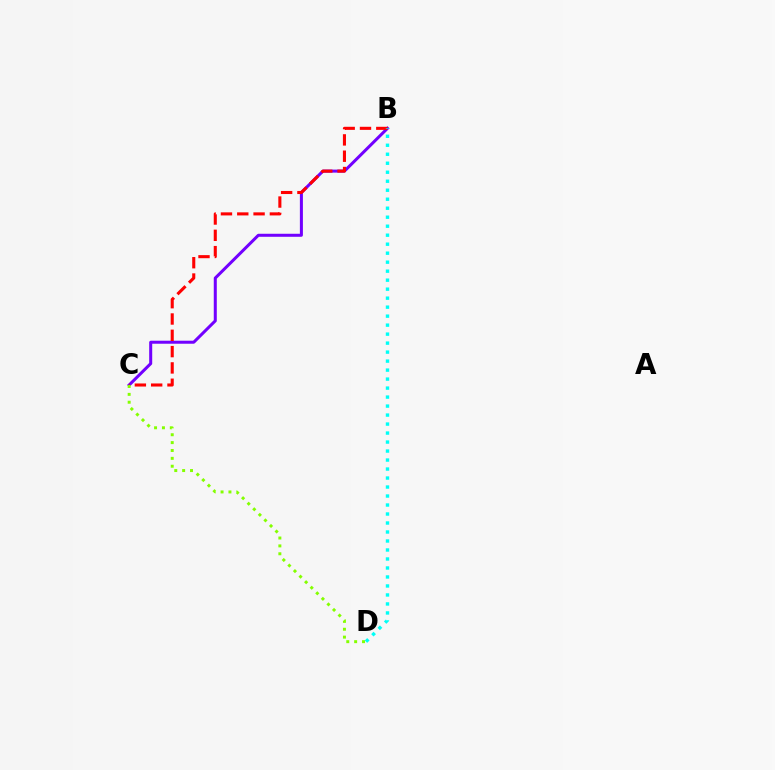{('B', 'C'): [{'color': '#7200ff', 'line_style': 'solid', 'thickness': 2.18}, {'color': '#ff0000', 'line_style': 'dashed', 'thickness': 2.22}], ('C', 'D'): [{'color': '#84ff00', 'line_style': 'dotted', 'thickness': 2.14}], ('B', 'D'): [{'color': '#00fff6', 'line_style': 'dotted', 'thickness': 2.44}]}